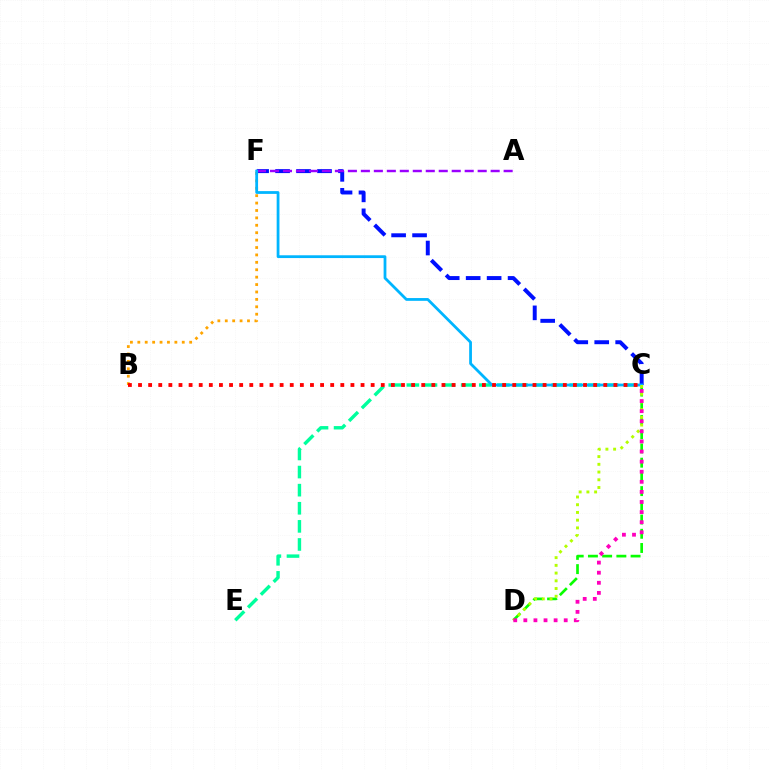{('C', 'F'): [{'color': '#0010ff', 'line_style': 'dashed', 'thickness': 2.85}, {'color': '#00b5ff', 'line_style': 'solid', 'thickness': 2.0}], ('B', 'F'): [{'color': '#ffa500', 'line_style': 'dotted', 'thickness': 2.01}], ('A', 'F'): [{'color': '#9b00ff', 'line_style': 'dashed', 'thickness': 1.76}], ('C', 'E'): [{'color': '#00ff9d', 'line_style': 'dashed', 'thickness': 2.46}], ('C', 'D'): [{'color': '#08ff00', 'line_style': 'dashed', 'thickness': 1.93}, {'color': '#b3ff00', 'line_style': 'dotted', 'thickness': 2.1}, {'color': '#ff00bd', 'line_style': 'dotted', 'thickness': 2.74}], ('B', 'C'): [{'color': '#ff0000', 'line_style': 'dotted', 'thickness': 2.75}]}